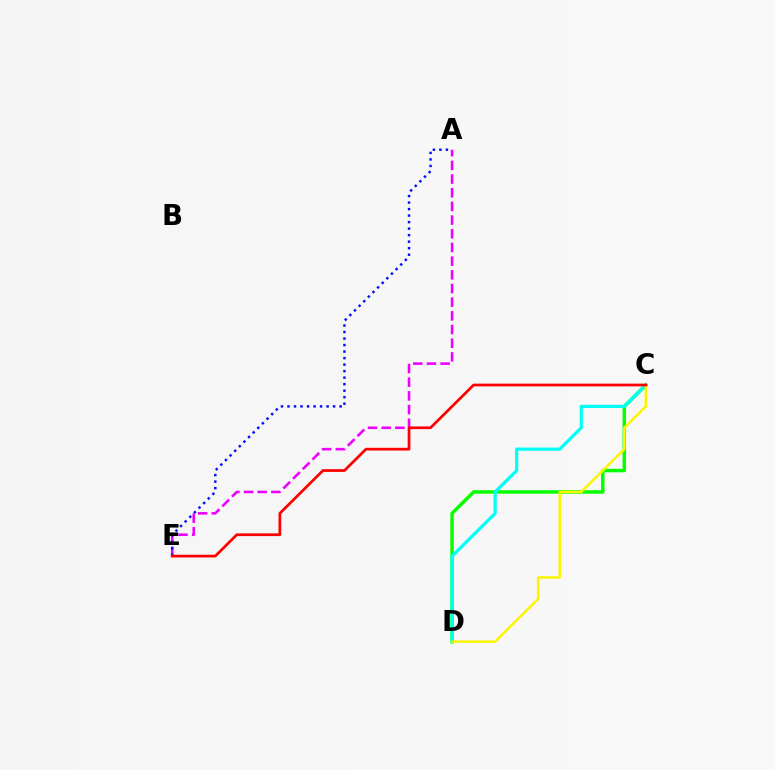{('A', 'E'): [{'color': '#ee00ff', 'line_style': 'dashed', 'thickness': 1.86}, {'color': '#0010ff', 'line_style': 'dotted', 'thickness': 1.77}], ('C', 'D'): [{'color': '#08ff00', 'line_style': 'solid', 'thickness': 2.52}, {'color': '#00fff6', 'line_style': 'solid', 'thickness': 2.31}, {'color': '#fcf500', 'line_style': 'solid', 'thickness': 1.81}], ('C', 'E'): [{'color': '#ff0000', 'line_style': 'solid', 'thickness': 1.96}]}